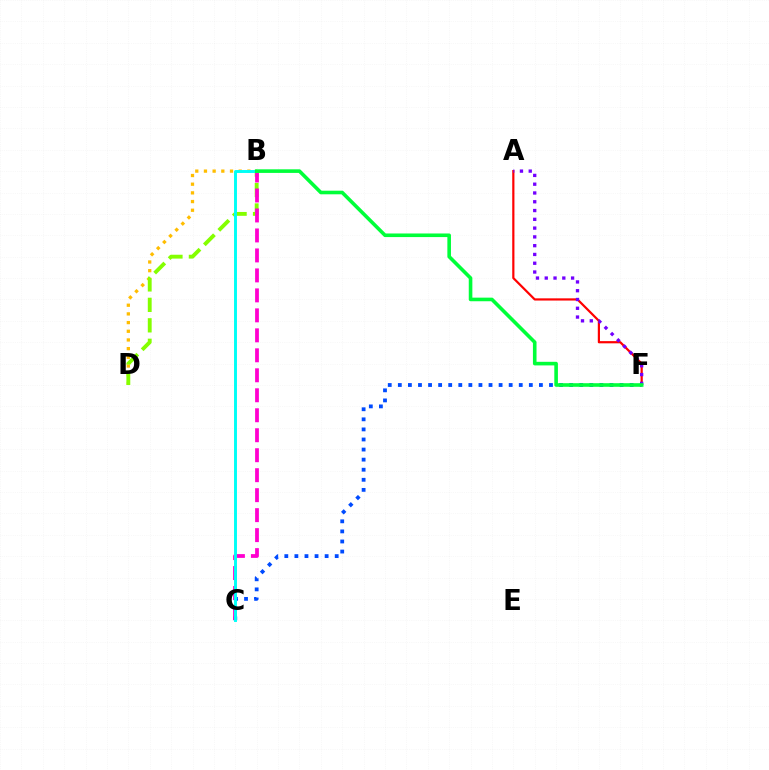{('B', 'D'): [{'color': '#ffbd00', 'line_style': 'dotted', 'thickness': 2.36}, {'color': '#84ff00', 'line_style': 'dashed', 'thickness': 2.78}], ('A', 'F'): [{'color': '#ff0000', 'line_style': 'solid', 'thickness': 1.58}, {'color': '#7200ff', 'line_style': 'dotted', 'thickness': 2.39}], ('C', 'F'): [{'color': '#004bff', 'line_style': 'dotted', 'thickness': 2.74}], ('B', 'C'): [{'color': '#ff00cf', 'line_style': 'dashed', 'thickness': 2.71}, {'color': '#00fff6', 'line_style': 'solid', 'thickness': 2.11}], ('B', 'F'): [{'color': '#00ff39', 'line_style': 'solid', 'thickness': 2.59}]}